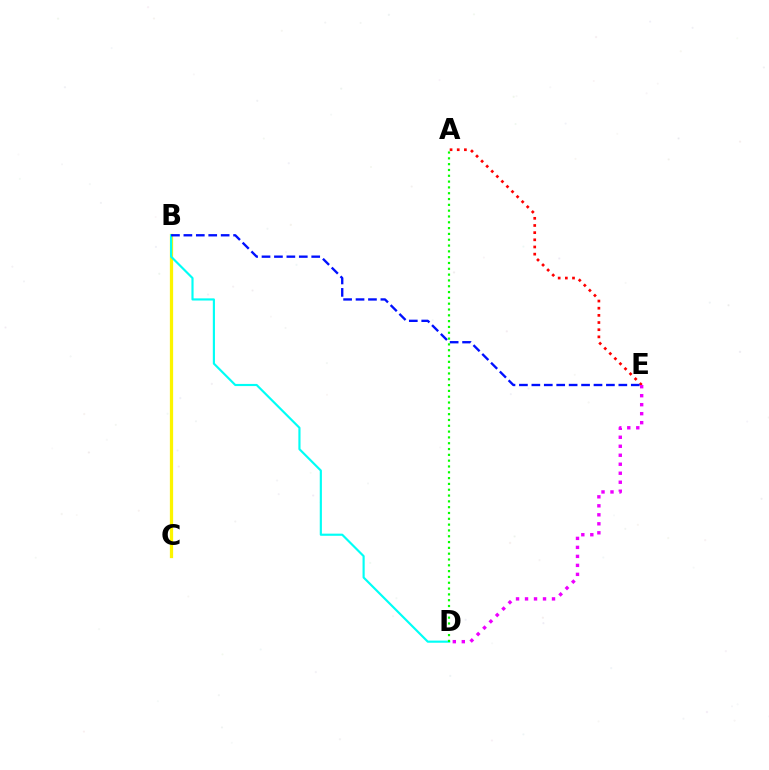{('A', 'E'): [{'color': '#ff0000', 'line_style': 'dotted', 'thickness': 1.95}], ('B', 'C'): [{'color': '#fcf500', 'line_style': 'solid', 'thickness': 2.34}], ('D', 'E'): [{'color': '#ee00ff', 'line_style': 'dotted', 'thickness': 2.44}], ('B', 'D'): [{'color': '#00fff6', 'line_style': 'solid', 'thickness': 1.55}], ('B', 'E'): [{'color': '#0010ff', 'line_style': 'dashed', 'thickness': 1.69}], ('A', 'D'): [{'color': '#08ff00', 'line_style': 'dotted', 'thickness': 1.58}]}